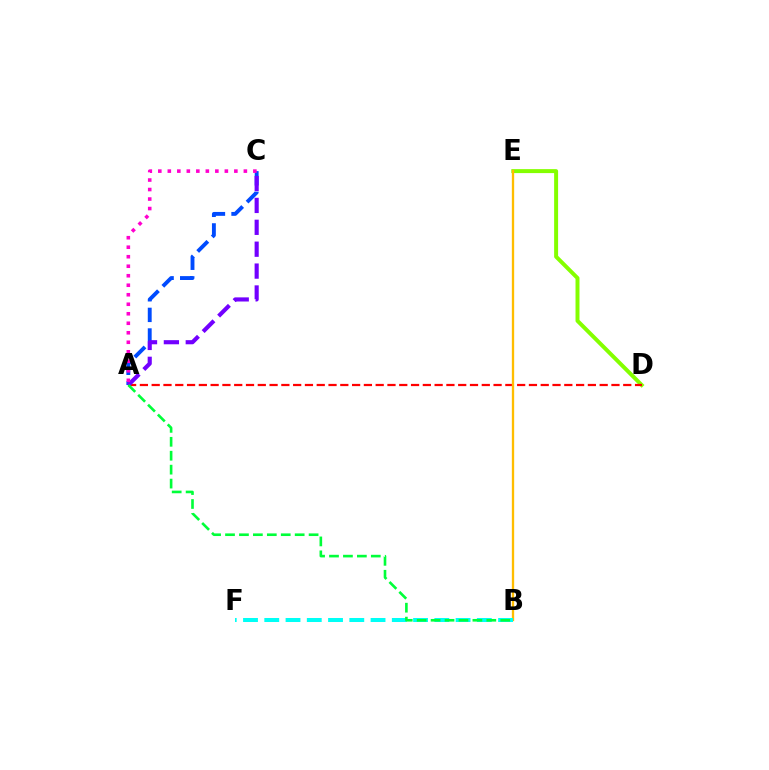{('D', 'E'): [{'color': '#84ff00', 'line_style': 'solid', 'thickness': 2.86}], ('A', 'D'): [{'color': '#ff0000', 'line_style': 'dashed', 'thickness': 1.6}], ('B', 'E'): [{'color': '#ffbd00', 'line_style': 'solid', 'thickness': 1.67}], ('A', 'C'): [{'color': '#004bff', 'line_style': 'dashed', 'thickness': 2.8}, {'color': '#7200ff', 'line_style': 'dashed', 'thickness': 2.97}, {'color': '#ff00cf', 'line_style': 'dotted', 'thickness': 2.58}], ('B', 'F'): [{'color': '#00fff6', 'line_style': 'dashed', 'thickness': 2.89}], ('A', 'B'): [{'color': '#00ff39', 'line_style': 'dashed', 'thickness': 1.89}]}